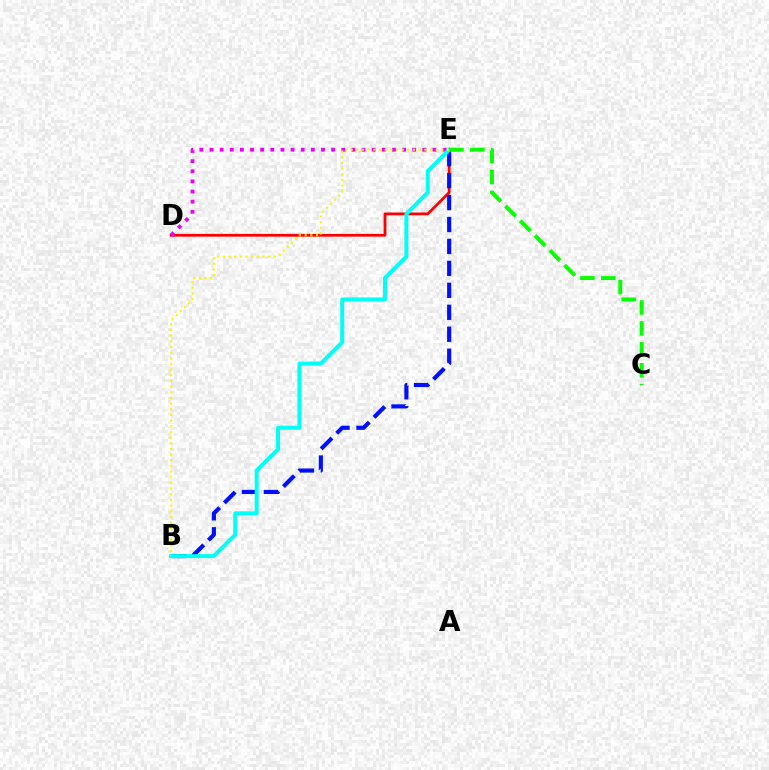{('D', 'E'): [{'color': '#ff0000', 'line_style': 'solid', 'thickness': 2.0}, {'color': '#ee00ff', 'line_style': 'dotted', 'thickness': 2.75}], ('B', 'E'): [{'color': '#0010ff', 'line_style': 'dashed', 'thickness': 2.98}, {'color': '#00fff6', 'line_style': 'solid', 'thickness': 2.88}, {'color': '#fcf500', 'line_style': 'dotted', 'thickness': 1.54}], ('C', 'E'): [{'color': '#08ff00', 'line_style': 'dashed', 'thickness': 2.84}]}